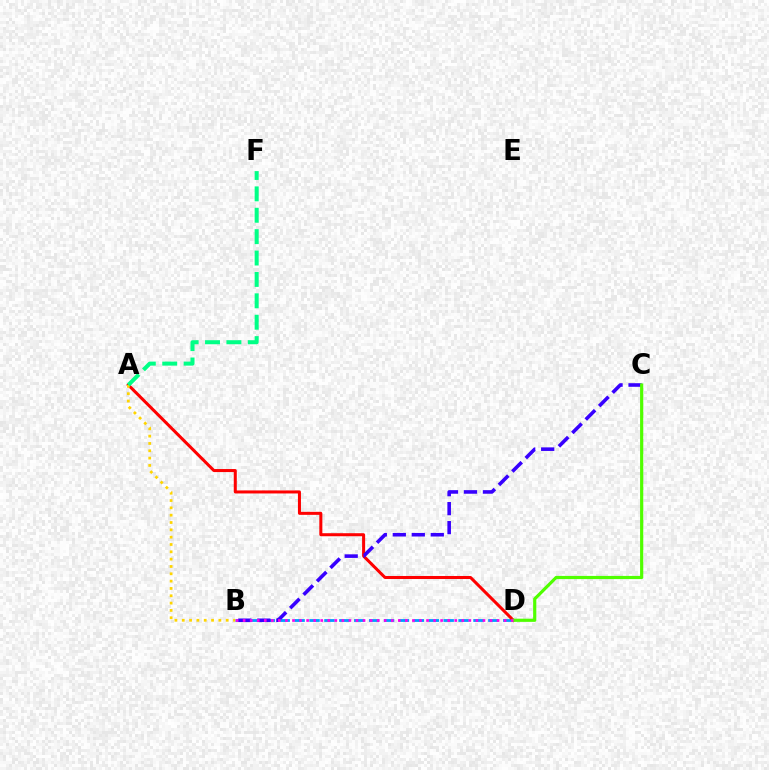{('B', 'D'): [{'color': '#009eff', 'line_style': 'dashed', 'thickness': 2.02}, {'color': '#ff00ed', 'line_style': 'dotted', 'thickness': 1.92}], ('A', 'D'): [{'color': '#ff0000', 'line_style': 'solid', 'thickness': 2.18}], ('B', 'C'): [{'color': '#3700ff', 'line_style': 'dashed', 'thickness': 2.58}], ('C', 'D'): [{'color': '#4fff00', 'line_style': 'solid', 'thickness': 2.28}], ('A', 'B'): [{'color': '#ffd500', 'line_style': 'dotted', 'thickness': 1.99}], ('A', 'F'): [{'color': '#00ff86', 'line_style': 'dashed', 'thickness': 2.91}]}